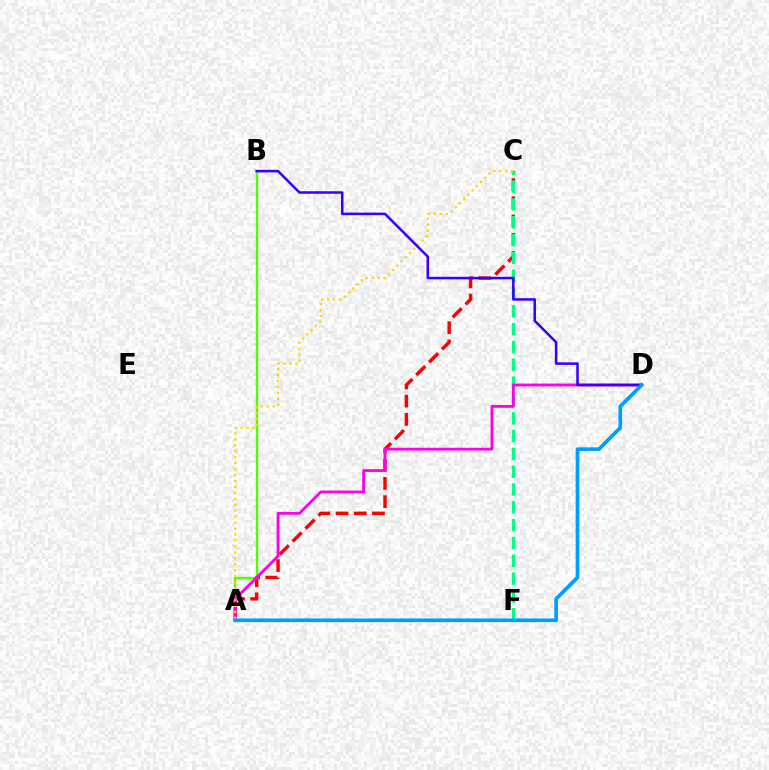{('A', 'C'): [{'color': '#ff0000', 'line_style': 'dashed', 'thickness': 2.48}, {'color': '#ffd500', 'line_style': 'dotted', 'thickness': 1.62}], ('C', 'F'): [{'color': '#00ff86', 'line_style': 'dashed', 'thickness': 2.42}], ('A', 'B'): [{'color': '#4fff00', 'line_style': 'solid', 'thickness': 1.7}], ('A', 'D'): [{'color': '#ff00ed', 'line_style': 'solid', 'thickness': 2.04}, {'color': '#009eff', 'line_style': 'solid', 'thickness': 2.64}], ('B', 'D'): [{'color': '#3700ff', 'line_style': 'solid', 'thickness': 1.83}]}